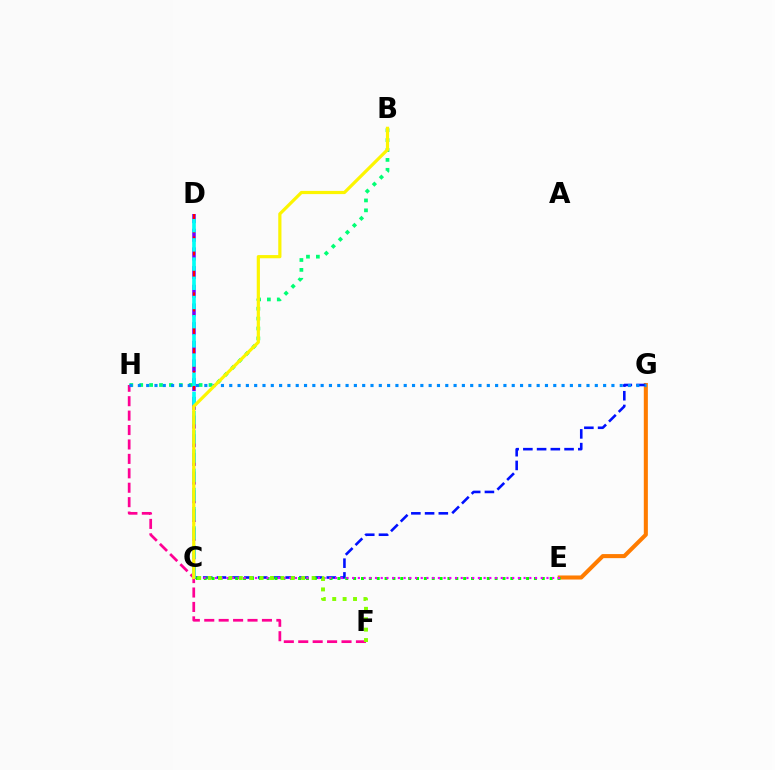{('E', 'G'): [{'color': '#ff7c00', 'line_style': 'solid', 'thickness': 2.92}], ('C', 'D'): [{'color': '#7200ff', 'line_style': 'dashed', 'thickness': 2.54}, {'color': '#ff0000', 'line_style': 'dashed', 'thickness': 1.52}, {'color': '#00fff6', 'line_style': 'dashed', 'thickness': 2.61}], ('B', 'H'): [{'color': '#00ff74', 'line_style': 'dotted', 'thickness': 2.69}], ('F', 'H'): [{'color': '#ff0094', 'line_style': 'dashed', 'thickness': 1.96}], ('C', 'G'): [{'color': '#0010ff', 'line_style': 'dashed', 'thickness': 1.87}], ('C', 'E'): [{'color': '#08ff00', 'line_style': 'dotted', 'thickness': 2.14}, {'color': '#ee00ff', 'line_style': 'dotted', 'thickness': 1.55}], ('G', 'H'): [{'color': '#008cff', 'line_style': 'dotted', 'thickness': 2.26}], ('C', 'F'): [{'color': '#84ff00', 'line_style': 'dotted', 'thickness': 2.83}], ('B', 'C'): [{'color': '#fcf500', 'line_style': 'solid', 'thickness': 2.31}]}